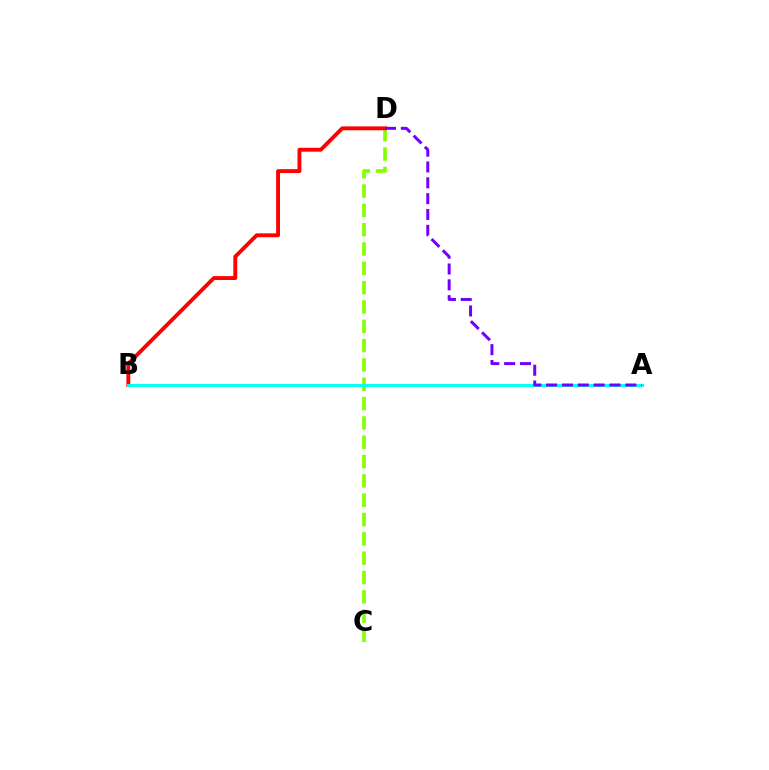{('C', 'D'): [{'color': '#84ff00', 'line_style': 'dashed', 'thickness': 2.63}], ('B', 'D'): [{'color': '#ff0000', 'line_style': 'solid', 'thickness': 2.8}], ('A', 'B'): [{'color': '#00fff6', 'line_style': 'solid', 'thickness': 2.09}], ('A', 'D'): [{'color': '#7200ff', 'line_style': 'dashed', 'thickness': 2.15}]}